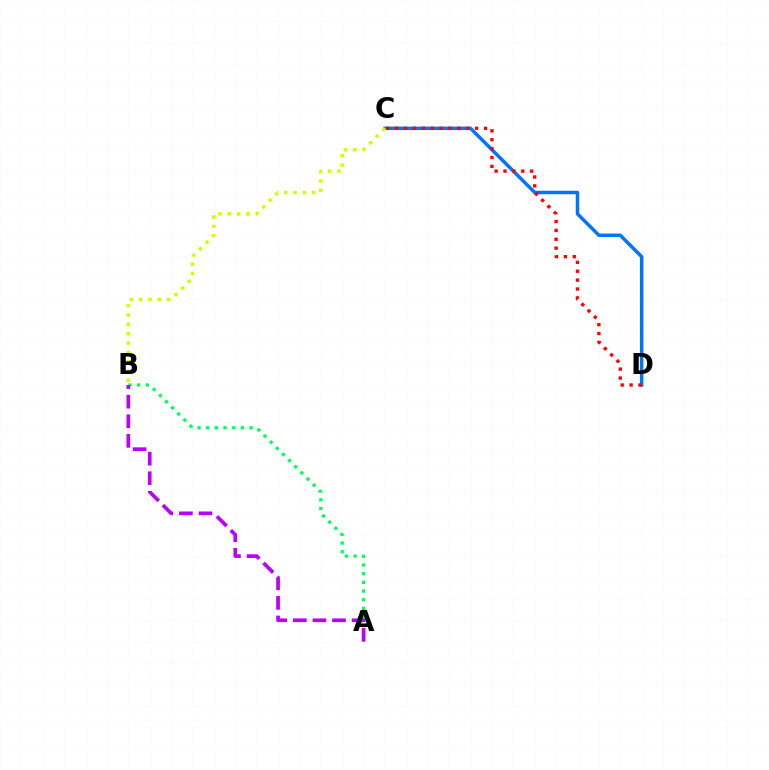{('A', 'B'): [{'color': '#00ff5c', 'line_style': 'dotted', 'thickness': 2.36}, {'color': '#b900ff', 'line_style': 'dashed', 'thickness': 2.66}], ('C', 'D'): [{'color': '#0074ff', 'line_style': 'solid', 'thickness': 2.5}, {'color': '#ff0000', 'line_style': 'dotted', 'thickness': 2.42}], ('B', 'C'): [{'color': '#d1ff00', 'line_style': 'dotted', 'thickness': 2.53}]}